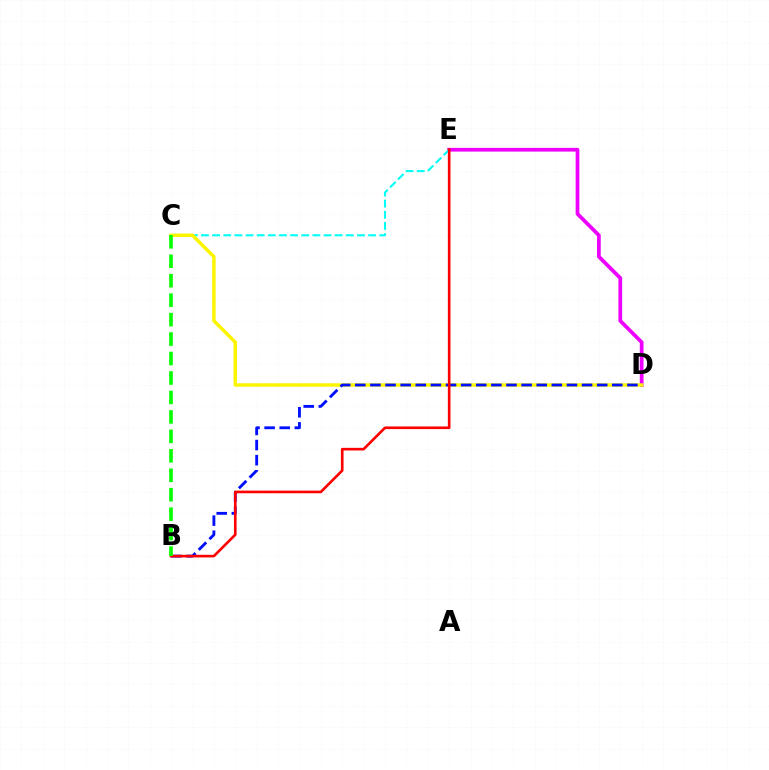{('D', 'E'): [{'color': '#ee00ff', 'line_style': 'solid', 'thickness': 2.68}], ('C', 'E'): [{'color': '#00fff6', 'line_style': 'dashed', 'thickness': 1.51}], ('C', 'D'): [{'color': '#fcf500', 'line_style': 'solid', 'thickness': 2.48}], ('B', 'D'): [{'color': '#0010ff', 'line_style': 'dashed', 'thickness': 2.05}], ('B', 'E'): [{'color': '#ff0000', 'line_style': 'solid', 'thickness': 1.9}], ('B', 'C'): [{'color': '#08ff00', 'line_style': 'dashed', 'thickness': 2.64}]}